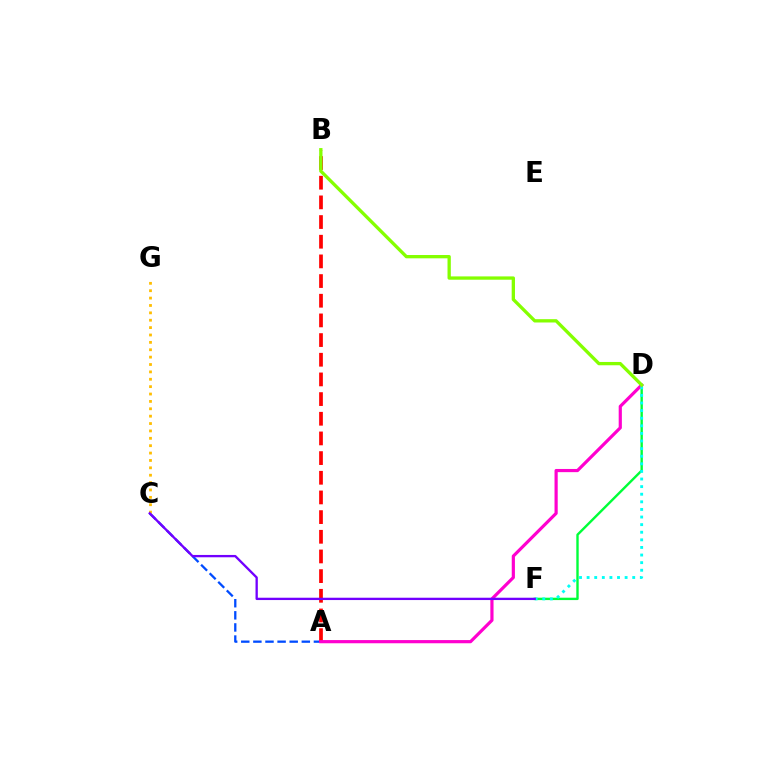{('A', 'C'): [{'color': '#004bff', 'line_style': 'dashed', 'thickness': 1.65}], ('A', 'B'): [{'color': '#ff0000', 'line_style': 'dashed', 'thickness': 2.67}], ('D', 'F'): [{'color': '#00ff39', 'line_style': 'solid', 'thickness': 1.72}, {'color': '#00fff6', 'line_style': 'dotted', 'thickness': 2.07}], ('A', 'D'): [{'color': '#ff00cf', 'line_style': 'solid', 'thickness': 2.29}], ('C', 'G'): [{'color': '#ffbd00', 'line_style': 'dotted', 'thickness': 2.01}], ('B', 'D'): [{'color': '#84ff00', 'line_style': 'solid', 'thickness': 2.38}], ('C', 'F'): [{'color': '#7200ff', 'line_style': 'solid', 'thickness': 1.67}]}